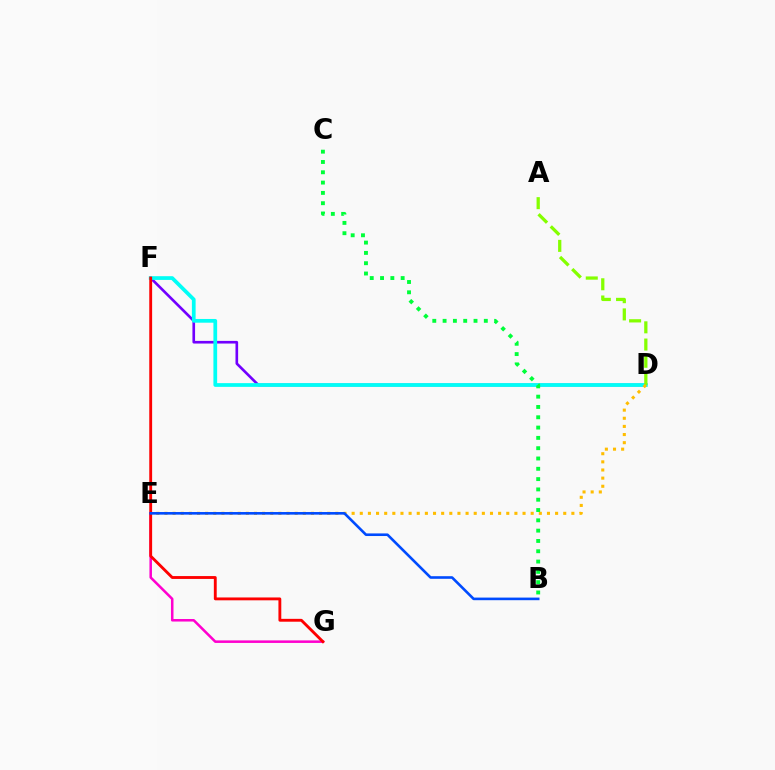{('E', 'G'): [{'color': '#ff00cf', 'line_style': 'solid', 'thickness': 1.82}], ('D', 'F'): [{'color': '#7200ff', 'line_style': 'solid', 'thickness': 1.9}, {'color': '#00fff6', 'line_style': 'solid', 'thickness': 2.68}], ('A', 'D'): [{'color': '#84ff00', 'line_style': 'dashed', 'thickness': 2.34}], ('D', 'E'): [{'color': '#ffbd00', 'line_style': 'dotted', 'thickness': 2.21}], ('B', 'C'): [{'color': '#00ff39', 'line_style': 'dotted', 'thickness': 2.8}], ('F', 'G'): [{'color': '#ff0000', 'line_style': 'solid', 'thickness': 2.06}], ('B', 'E'): [{'color': '#004bff', 'line_style': 'solid', 'thickness': 1.88}]}